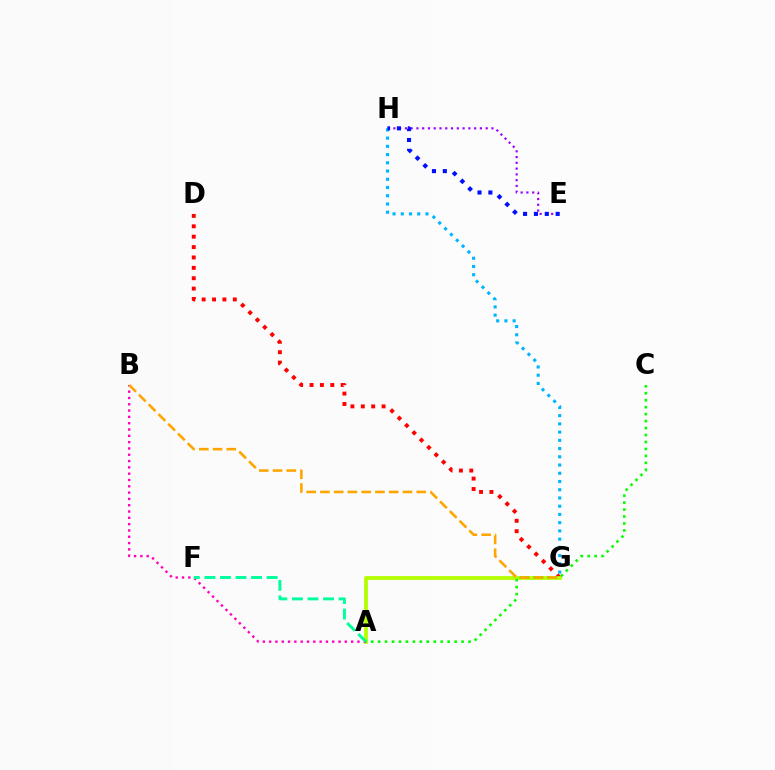{('D', 'G'): [{'color': '#ff0000', 'line_style': 'dotted', 'thickness': 2.82}], ('A', 'G'): [{'color': '#b3ff00', 'line_style': 'solid', 'thickness': 2.73}], ('E', 'H'): [{'color': '#9b00ff', 'line_style': 'dotted', 'thickness': 1.57}, {'color': '#0010ff', 'line_style': 'dotted', 'thickness': 2.95}], ('A', 'B'): [{'color': '#ff00bd', 'line_style': 'dotted', 'thickness': 1.71}], ('A', 'F'): [{'color': '#00ff9d', 'line_style': 'dashed', 'thickness': 2.11}], ('A', 'C'): [{'color': '#08ff00', 'line_style': 'dotted', 'thickness': 1.89}], ('G', 'H'): [{'color': '#00b5ff', 'line_style': 'dotted', 'thickness': 2.24}], ('B', 'G'): [{'color': '#ffa500', 'line_style': 'dashed', 'thickness': 1.87}]}